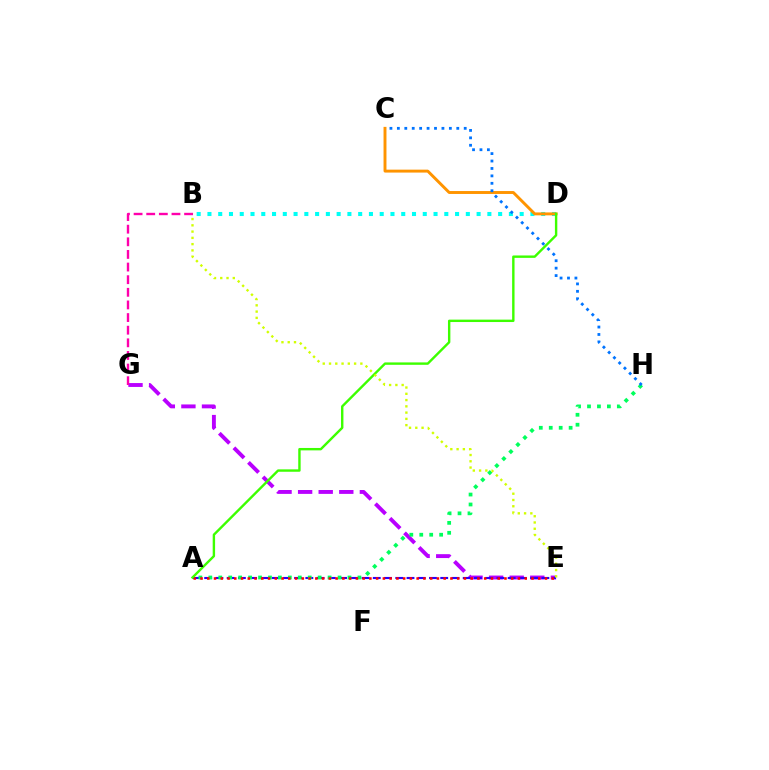{('E', 'G'): [{'color': '#b900ff', 'line_style': 'dashed', 'thickness': 2.8}], ('B', 'D'): [{'color': '#00fff6', 'line_style': 'dotted', 'thickness': 2.93}], ('C', 'D'): [{'color': '#ff9400', 'line_style': 'solid', 'thickness': 2.1}], ('B', 'G'): [{'color': '#ff00ac', 'line_style': 'dashed', 'thickness': 1.72}], ('A', 'E'): [{'color': '#2500ff', 'line_style': 'dashed', 'thickness': 1.53}, {'color': '#ff0000', 'line_style': 'dotted', 'thickness': 1.84}], ('A', 'H'): [{'color': '#00ff5c', 'line_style': 'dotted', 'thickness': 2.7}], ('A', 'D'): [{'color': '#3dff00', 'line_style': 'solid', 'thickness': 1.73}], ('B', 'E'): [{'color': '#d1ff00', 'line_style': 'dotted', 'thickness': 1.7}], ('C', 'H'): [{'color': '#0074ff', 'line_style': 'dotted', 'thickness': 2.02}]}